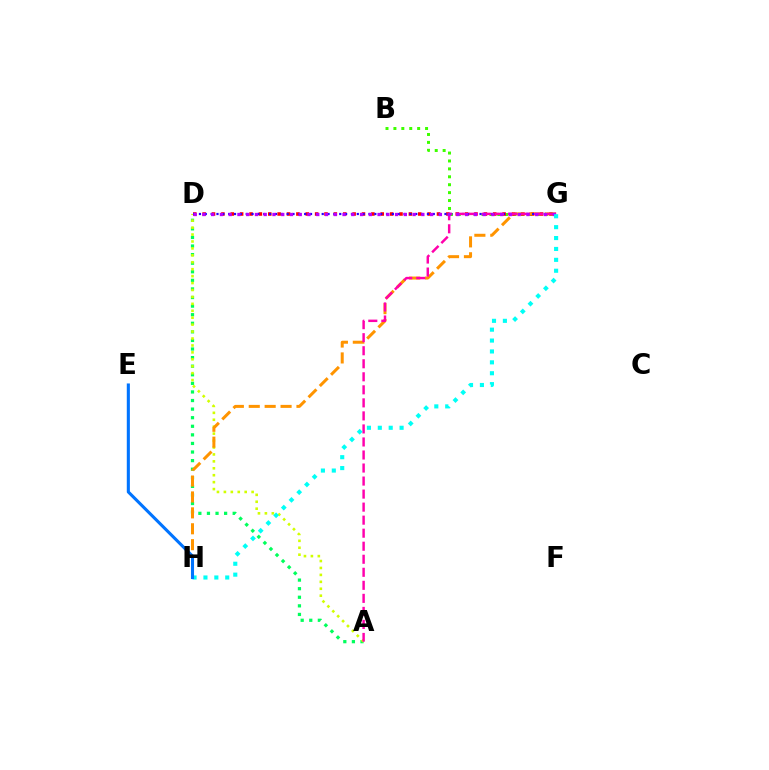{('A', 'D'): [{'color': '#00ff5c', 'line_style': 'dotted', 'thickness': 2.33}, {'color': '#d1ff00', 'line_style': 'dotted', 'thickness': 1.88}], ('B', 'G'): [{'color': '#3dff00', 'line_style': 'dotted', 'thickness': 2.15}], ('D', 'G'): [{'color': '#ff0000', 'line_style': 'dotted', 'thickness': 2.55}, {'color': '#2500ff', 'line_style': 'dotted', 'thickness': 1.59}, {'color': '#b900ff', 'line_style': 'dotted', 'thickness': 2.38}], ('G', 'H'): [{'color': '#ff9400', 'line_style': 'dashed', 'thickness': 2.16}, {'color': '#00fff6', 'line_style': 'dotted', 'thickness': 2.96}], ('A', 'G'): [{'color': '#ff00ac', 'line_style': 'dashed', 'thickness': 1.77}], ('E', 'H'): [{'color': '#0074ff', 'line_style': 'solid', 'thickness': 2.22}]}